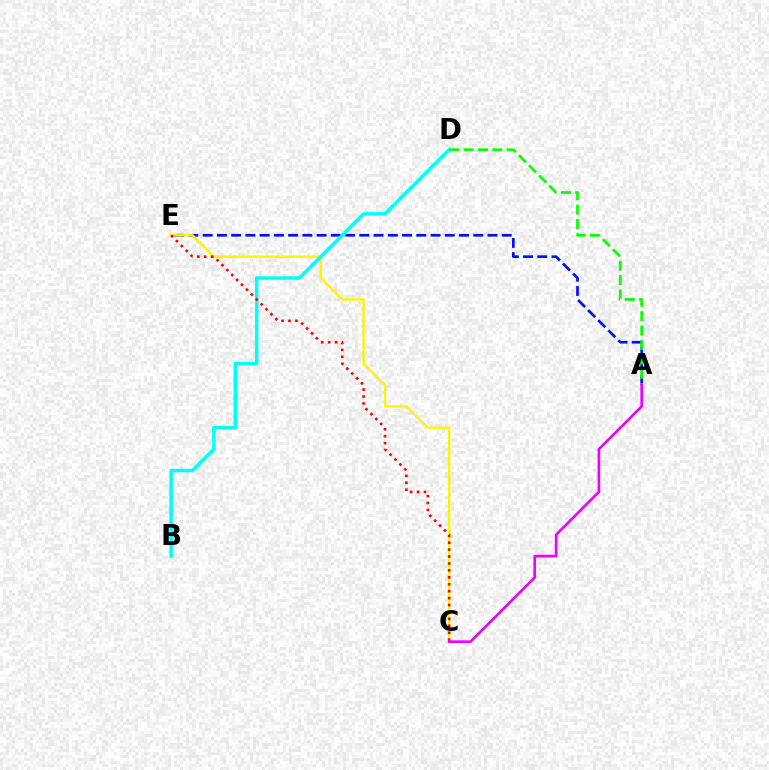{('A', 'E'): [{'color': '#0010ff', 'line_style': 'dashed', 'thickness': 1.93}], ('C', 'E'): [{'color': '#fcf500', 'line_style': 'solid', 'thickness': 1.69}, {'color': '#ff0000', 'line_style': 'dotted', 'thickness': 1.88}], ('B', 'D'): [{'color': '#00fff6', 'line_style': 'solid', 'thickness': 2.51}], ('A', 'D'): [{'color': '#08ff00', 'line_style': 'dashed', 'thickness': 1.95}], ('A', 'C'): [{'color': '#ee00ff', 'line_style': 'solid', 'thickness': 1.91}]}